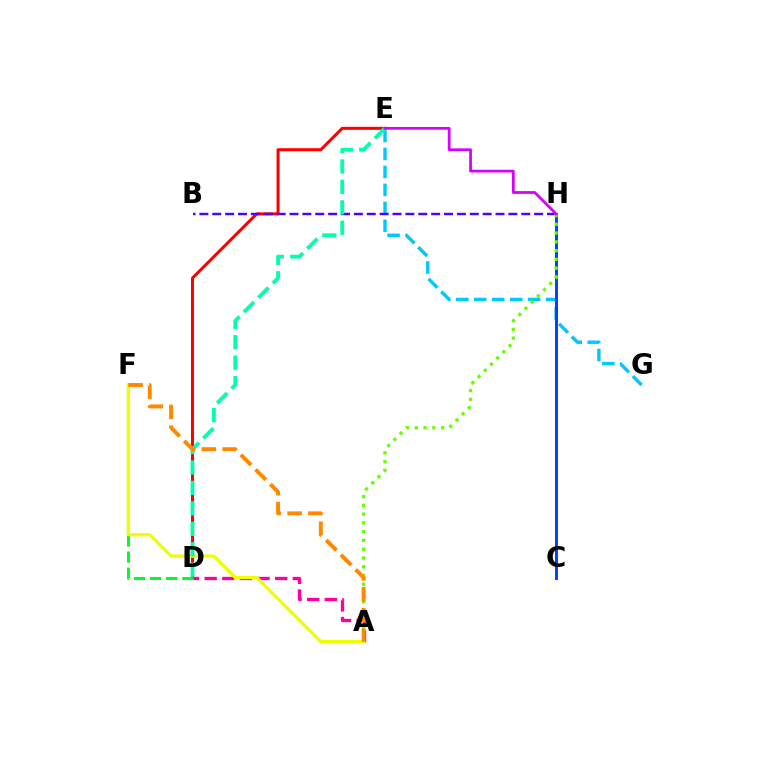{('E', 'G'): [{'color': '#00c7ff', 'line_style': 'dashed', 'thickness': 2.44}], ('A', 'D'): [{'color': '#ff00a0', 'line_style': 'dashed', 'thickness': 2.4}], ('D', 'E'): [{'color': '#ff0000', 'line_style': 'solid', 'thickness': 2.18}, {'color': '#00ffaf', 'line_style': 'dashed', 'thickness': 2.77}], ('B', 'H'): [{'color': '#4f00ff', 'line_style': 'dashed', 'thickness': 1.75}], ('D', 'F'): [{'color': '#00ff27', 'line_style': 'dashed', 'thickness': 2.19}], ('C', 'H'): [{'color': '#003fff', 'line_style': 'solid', 'thickness': 2.09}], ('A', 'F'): [{'color': '#eeff00', 'line_style': 'solid', 'thickness': 2.38}, {'color': '#ff8800', 'line_style': 'dashed', 'thickness': 2.83}], ('A', 'H'): [{'color': '#66ff00', 'line_style': 'dotted', 'thickness': 2.38}], ('E', 'H'): [{'color': '#d600ff', 'line_style': 'solid', 'thickness': 1.99}]}